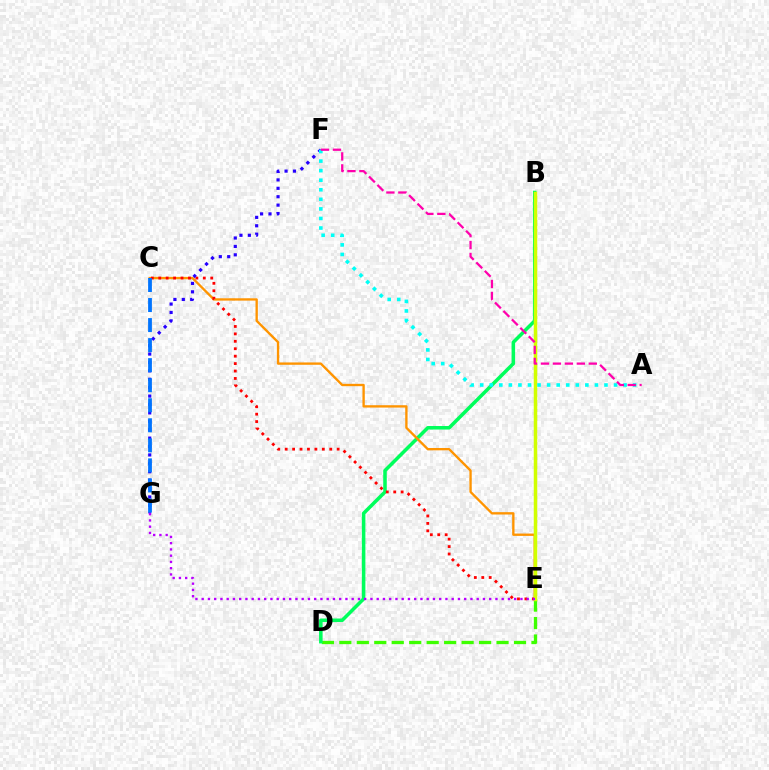{('D', 'E'): [{'color': '#3dff00', 'line_style': 'dashed', 'thickness': 2.37}], ('B', 'D'): [{'color': '#00ff5c', 'line_style': 'solid', 'thickness': 2.55}], ('C', 'E'): [{'color': '#ff9400', 'line_style': 'solid', 'thickness': 1.69}, {'color': '#ff0000', 'line_style': 'dotted', 'thickness': 2.02}], ('F', 'G'): [{'color': '#2500ff', 'line_style': 'dotted', 'thickness': 2.28}], ('B', 'E'): [{'color': '#d1ff00', 'line_style': 'solid', 'thickness': 2.52}], ('A', 'F'): [{'color': '#00fff6', 'line_style': 'dotted', 'thickness': 2.6}, {'color': '#ff00ac', 'line_style': 'dashed', 'thickness': 1.62}], ('E', 'G'): [{'color': '#b900ff', 'line_style': 'dotted', 'thickness': 1.7}], ('C', 'G'): [{'color': '#0074ff', 'line_style': 'dashed', 'thickness': 2.72}]}